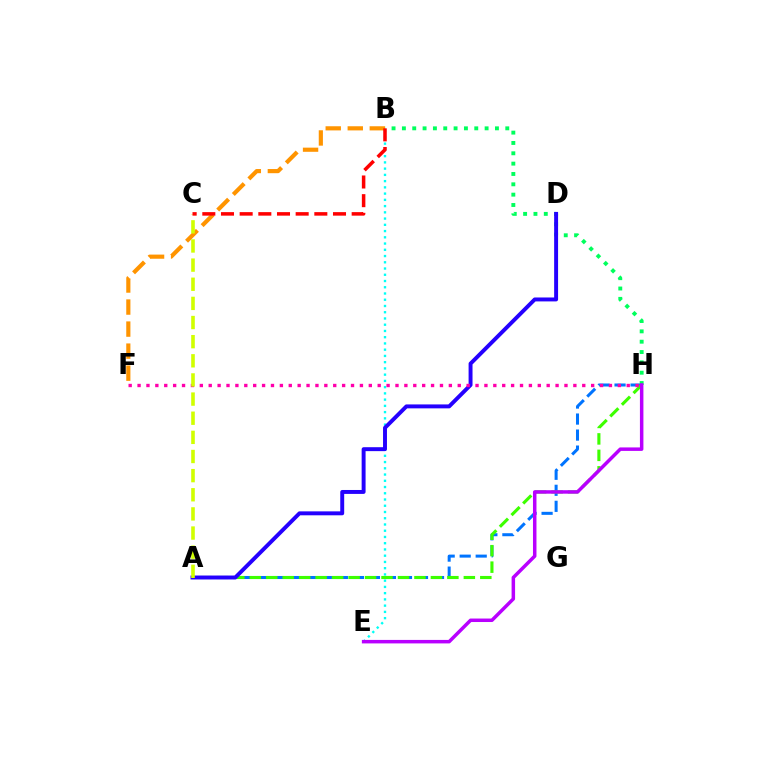{('A', 'H'): [{'color': '#0074ff', 'line_style': 'dashed', 'thickness': 2.18}, {'color': '#3dff00', 'line_style': 'dashed', 'thickness': 2.24}], ('B', 'E'): [{'color': '#00fff6', 'line_style': 'dotted', 'thickness': 1.7}], ('B', 'F'): [{'color': '#ff9400', 'line_style': 'dashed', 'thickness': 2.99}], ('B', 'H'): [{'color': '#00ff5c', 'line_style': 'dotted', 'thickness': 2.81}], ('A', 'D'): [{'color': '#2500ff', 'line_style': 'solid', 'thickness': 2.83}], ('F', 'H'): [{'color': '#ff00ac', 'line_style': 'dotted', 'thickness': 2.42}], ('A', 'C'): [{'color': '#d1ff00', 'line_style': 'dashed', 'thickness': 2.6}], ('B', 'C'): [{'color': '#ff0000', 'line_style': 'dashed', 'thickness': 2.54}], ('E', 'H'): [{'color': '#b900ff', 'line_style': 'solid', 'thickness': 2.51}]}